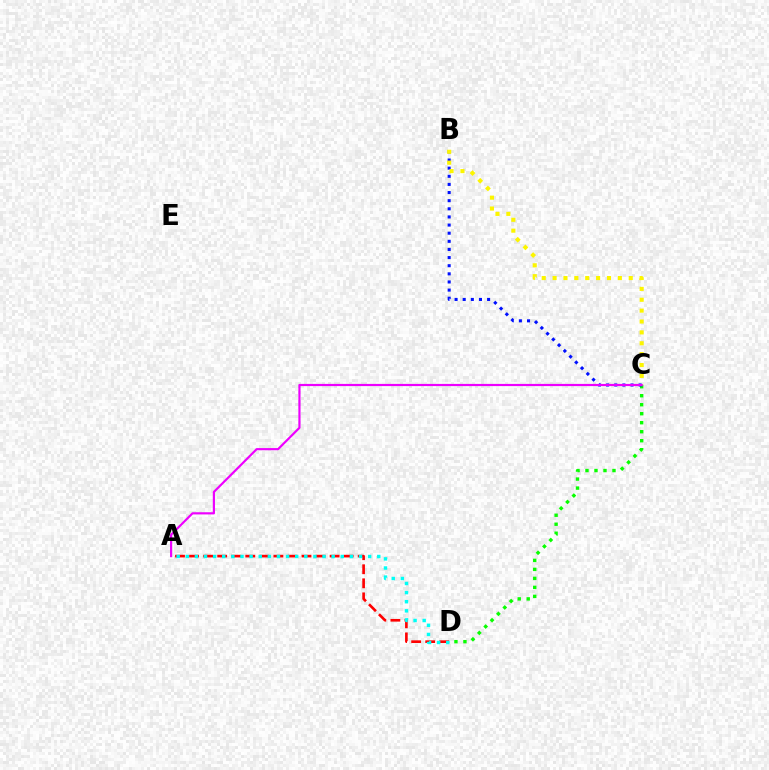{('C', 'D'): [{'color': '#08ff00', 'line_style': 'dotted', 'thickness': 2.45}], ('B', 'C'): [{'color': '#0010ff', 'line_style': 'dotted', 'thickness': 2.21}, {'color': '#fcf500', 'line_style': 'dotted', 'thickness': 2.96}], ('A', 'D'): [{'color': '#ff0000', 'line_style': 'dashed', 'thickness': 1.91}, {'color': '#00fff6', 'line_style': 'dotted', 'thickness': 2.48}], ('A', 'C'): [{'color': '#ee00ff', 'line_style': 'solid', 'thickness': 1.57}]}